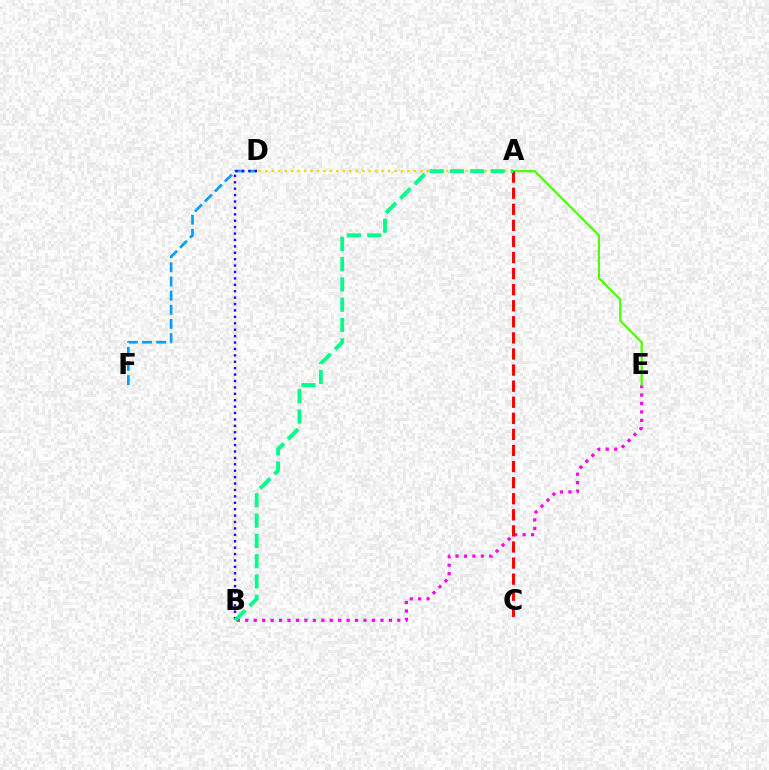{('D', 'F'): [{'color': '#009eff', 'line_style': 'dashed', 'thickness': 1.92}], ('B', 'E'): [{'color': '#ff00ed', 'line_style': 'dotted', 'thickness': 2.29}], ('A', 'E'): [{'color': '#4fff00', 'line_style': 'solid', 'thickness': 1.63}], ('A', 'C'): [{'color': '#ff0000', 'line_style': 'dashed', 'thickness': 2.18}], ('A', 'D'): [{'color': '#ffd500', 'line_style': 'dotted', 'thickness': 1.76}], ('B', 'D'): [{'color': '#3700ff', 'line_style': 'dotted', 'thickness': 1.74}], ('A', 'B'): [{'color': '#00ff86', 'line_style': 'dashed', 'thickness': 2.76}]}